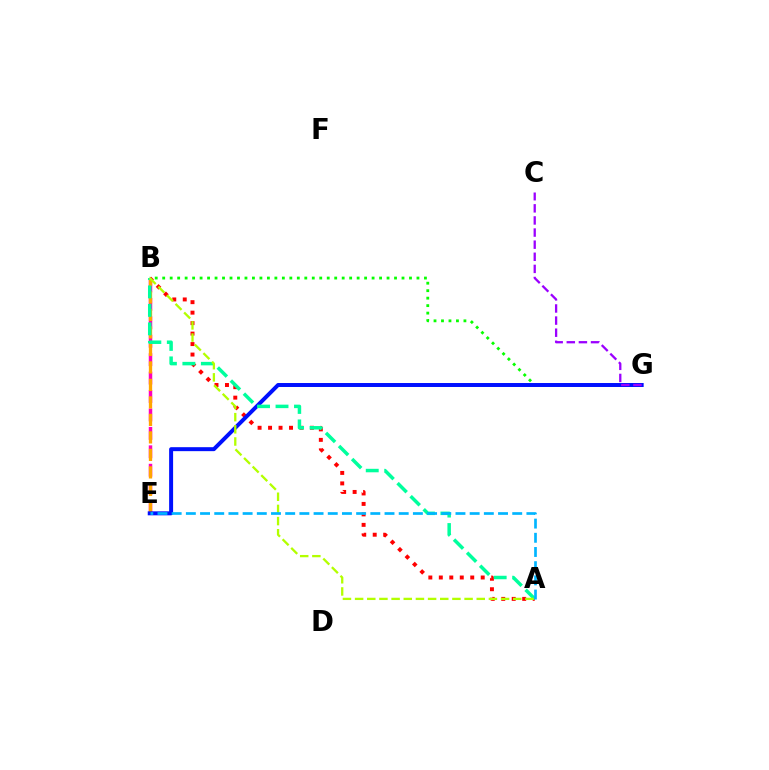{('B', 'E'): [{'color': '#ff00bd', 'line_style': 'dashed', 'thickness': 2.5}, {'color': '#ffa500', 'line_style': 'dashed', 'thickness': 2.38}], ('A', 'B'): [{'color': '#ff0000', 'line_style': 'dotted', 'thickness': 2.85}, {'color': '#00ff9d', 'line_style': 'dashed', 'thickness': 2.51}, {'color': '#b3ff00', 'line_style': 'dashed', 'thickness': 1.65}], ('B', 'G'): [{'color': '#08ff00', 'line_style': 'dotted', 'thickness': 2.03}], ('E', 'G'): [{'color': '#0010ff', 'line_style': 'solid', 'thickness': 2.86}], ('C', 'G'): [{'color': '#9b00ff', 'line_style': 'dashed', 'thickness': 1.65}], ('A', 'E'): [{'color': '#00b5ff', 'line_style': 'dashed', 'thickness': 1.93}]}